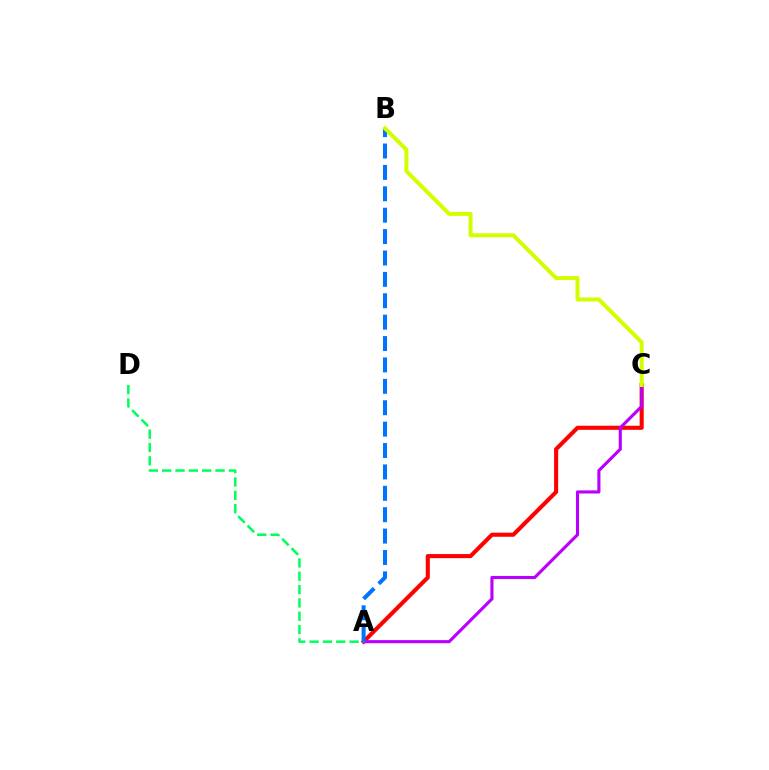{('A', 'C'): [{'color': '#ff0000', 'line_style': 'solid', 'thickness': 2.94}, {'color': '#b900ff', 'line_style': 'solid', 'thickness': 2.24}], ('A', 'D'): [{'color': '#00ff5c', 'line_style': 'dashed', 'thickness': 1.81}], ('A', 'B'): [{'color': '#0074ff', 'line_style': 'dashed', 'thickness': 2.91}], ('B', 'C'): [{'color': '#d1ff00', 'line_style': 'solid', 'thickness': 2.87}]}